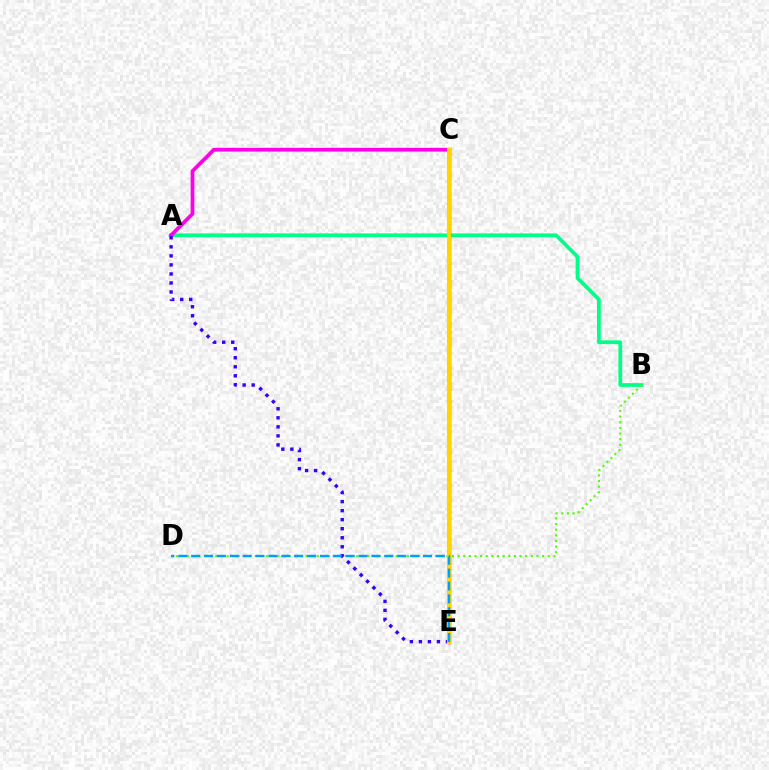{('A', 'B'): [{'color': '#00ff86', 'line_style': 'solid', 'thickness': 2.69}], ('B', 'D'): [{'color': '#4fff00', 'line_style': 'dotted', 'thickness': 1.53}], ('C', 'E'): [{'color': '#ff0000', 'line_style': 'solid', 'thickness': 2.43}, {'color': '#ffd500', 'line_style': 'solid', 'thickness': 2.98}], ('A', 'C'): [{'color': '#ff00ed', 'line_style': 'solid', 'thickness': 2.72}], ('A', 'E'): [{'color': '#3700ff', 'line_style': 'dotted', 'thickness': 2.45}], ('D', 'E'): [{'color': '#009eff', 'line_style': 'dashed', 'thickness': 1.75}]}